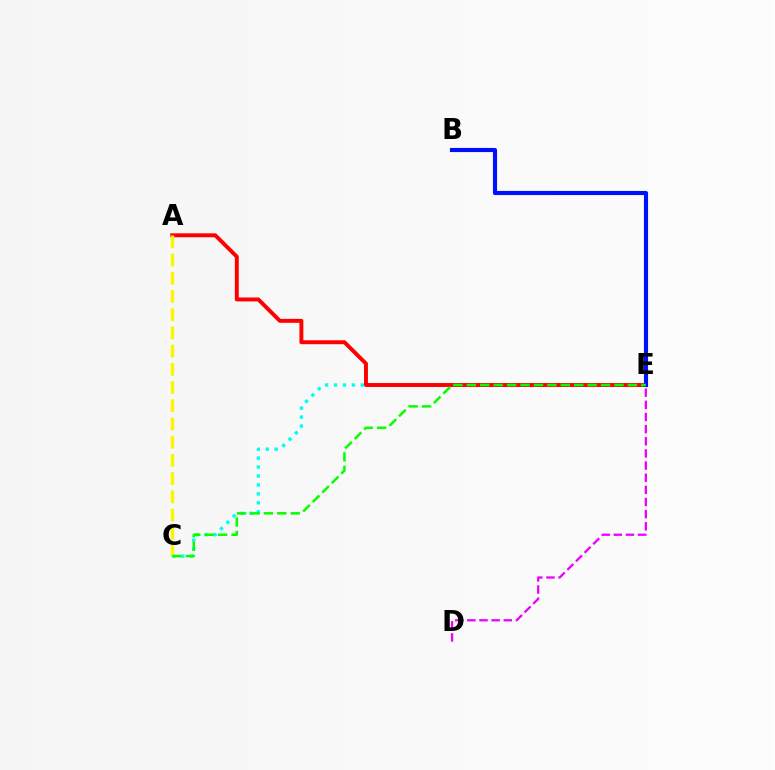{('C', 'E'): [{'color': '#00fff6', 'line_style': 'dotted', 'thickness': 2.43}, {'color': '#08ff00', 'line_style': 'dashed', 'thickness': 1.82}], ('A', 'E'): [{'color': '#ff0000', 'line_style': 'solid', 'thickness': 2.84}], ('D', 'E'): [{'color': '#ee00ff', 'line_style': 'dashed', 'thickness': 1.65}], ('A', 'C'): [{'color': '#fcf500', 'line_style': 'dashed', 'thickness': 2.47}], ('B', 'E'): [{'color': '#0010ff', 'line_style': 'solid', 'thickness': 2.97}]}